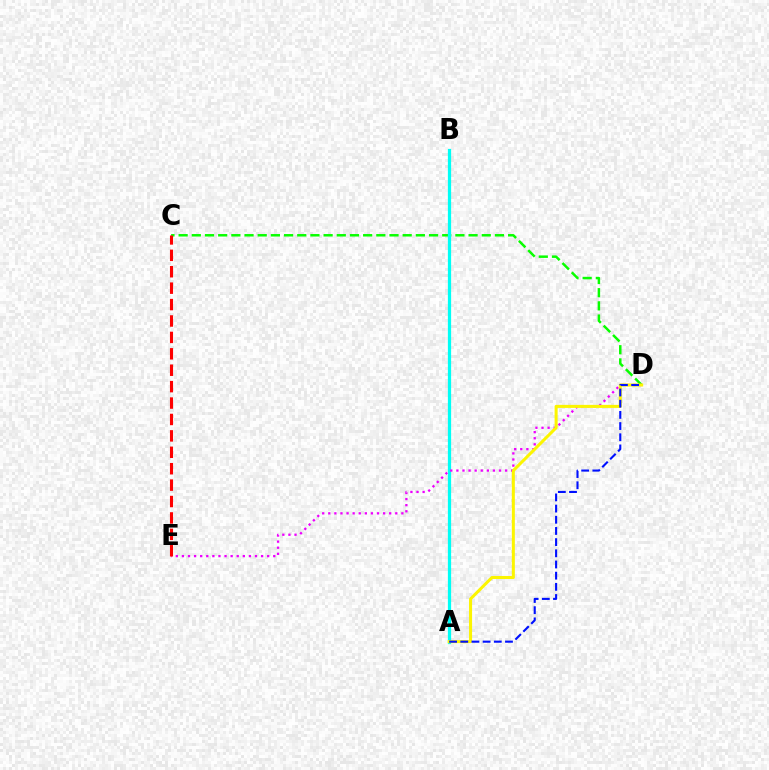{('C', 'D'): [{'color': '#08ff00', 'line_style': 'dashed', 'thickness': 1.79}], ('A', 'B'): [{'color': '#00fff6', 'line_style': 'solid', 'thickness': 2.33}], ('D', 'E'): [{'color': '#ee00ff', 'line_style': 'dotted', 'thickness': 1.65}], ('A', 'D'): [{'color': '#fcf500', 'line_style': 'solid', 'thickness': 2.19}, {'color': '#0010ff', 'line_style': 'dashed', 'thickness': 1.52}], ('C', 'E'): [{'color': '#ff0000', 'line_style': 'dashed', 'thickness': 2.23}]}